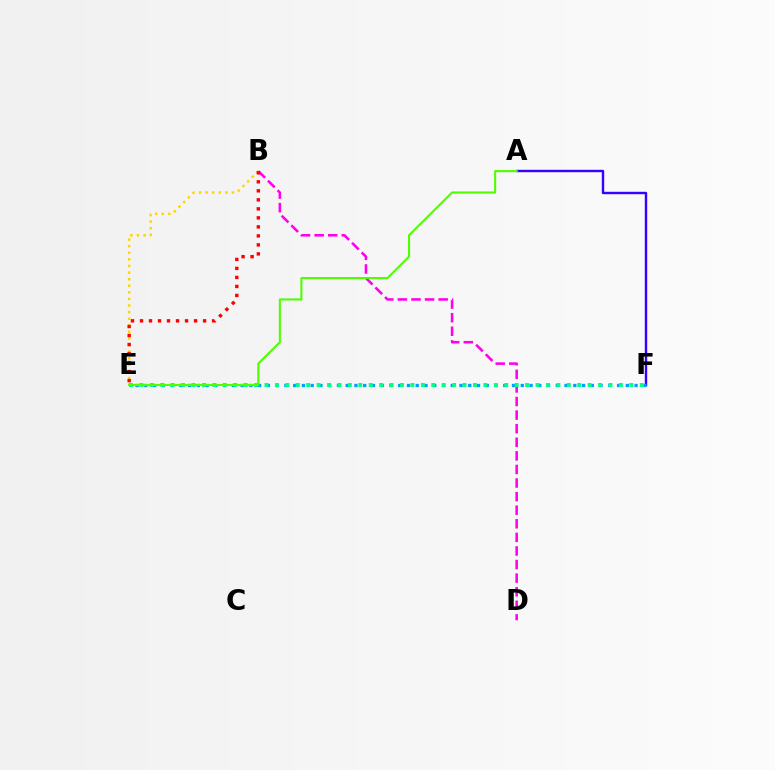{('B', 'D'): [{'color': '#ff00ed', 'line_style': 'dashed', 'thickness': 1.85}], ('B', 'E'): [{'color': '#ffd500', 'line_style': 'dotted', 'thickness': 1.79}, {'color': '#ff0000', 'line_style': 'dotted', 'thickness': 2.45}], ('A', 'F'): [{'color': '#3700ff', 'line_style': 'solid', 'thickness': 1.74}], ('E', 'F'): [{'color': '#009eff', 'line_style': 'dotted', 'thickness': 2.38}, {'color': '#00ff86', 'line_style': 'dotted', 'thickness': 2.83}], ('A', 'E'): [{'color': '#4fff00', 'line_style': 'solid', 'thickness': 1.51}]}